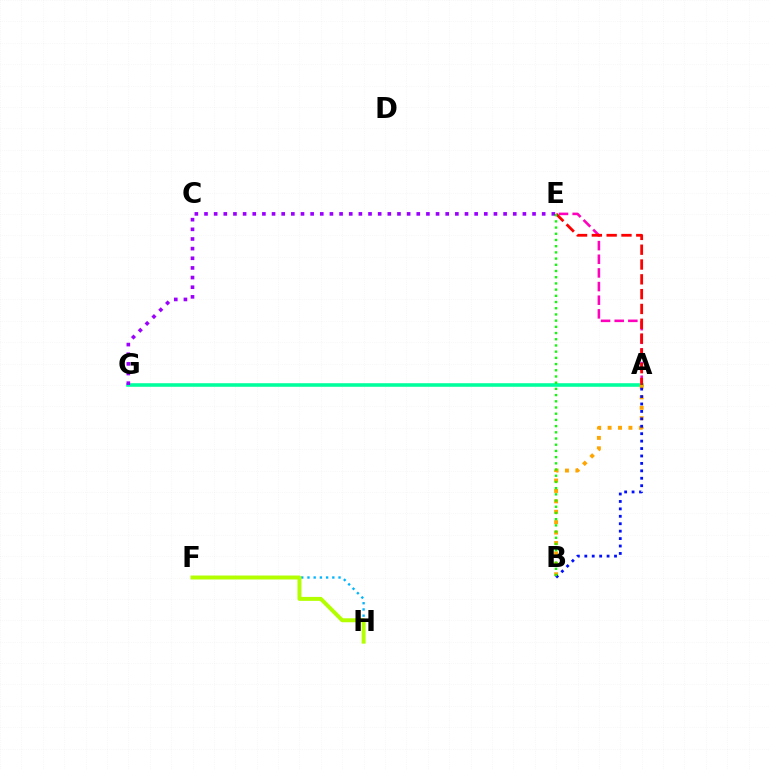{('A', 'E'): [{'color': '#ff00bd', 'line_style': 'dashed', 'thickness': 1.85}, {'color': '#ff0000', 'line_style': 'dashed', 'thickness': 2.01}], ('F', 'H'): [{'color': '#00b5ff', 'line_style': 'dotted', 'thickness': 1.69}, {'color': '#b3ff00', 'line_style': 'solid', 'thickness': 2.84}], ('A', 'G'): [{'color': '#00ff9d', 'line_style': 'solid', 'thickness': 2.56}], ('A', 'B'): [{'color': '#ffa500', 'line_style': 'dotted', 'thickness': 2.83}, {'color': '#0010ff', 'line_style': 'dotted', 'thickness': 2.02}], ('E', 'G'): [{'color': '#9b00ff', 'line_style': 'dotted', 'thickness': 2.62}], ('B', 'E'): [{'color': '#08ff00', 'line_style': 'dotted', 'thickness': 1.69}]}